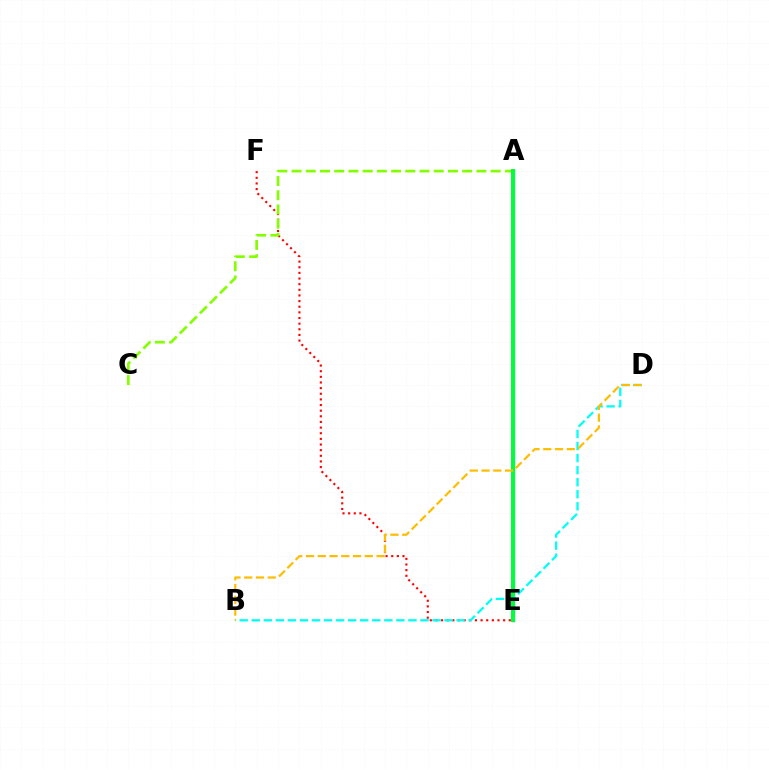{('A', 'E'): [{'color': '#004bff', 'line_style': 'solid', 'thickness': 2.37}, {'color': '#ff00cf', 'line_style': 'dashed', 'thickness': 1.53}, {'color': '#7200ff', 'line_style': 'solid', 'thickness': 2.53}, {'color': '#00ff39', 'line_style': 'solid', 'thickness': 2.89}], ('E', 'F'): [{'color': '#ff0000', 'line_style': 'dotted', 'thickness': 1.53}], ('A', 'C'): [{'color': '#84ff00', 'line_style': 'dashed', 'thickness': 1.93}], ('B', 'D'): [{'color': '#00fff6', 'line_style': 'dashed', 'thickness': 1.64}, {'color': '#ffbd00', 'line_style': 'dashed', 'thickness': 1.6}]}